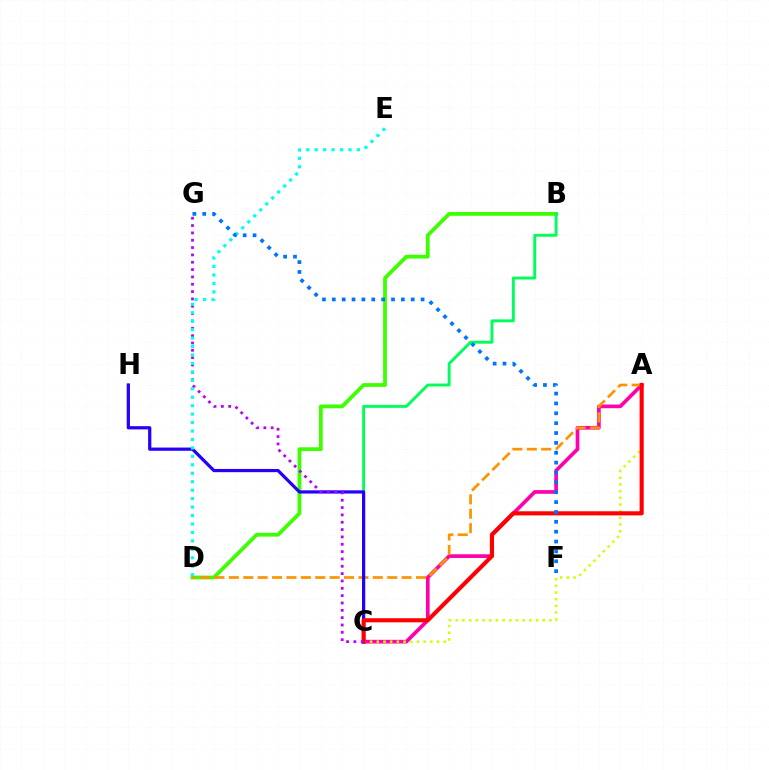{('A', 'C'): [{'color': '#ff00ac', 'line_style': 'solid', 'thickness': 2.65}, {'color': '#d1ff00', 'line_style': 'dotted', 'thickness': 1.82}, {'color': '#ff0000', 'line_style': 'solid', 'thickness': 2.96}], ('B', 'D'): [{'color': '#3dff00', 'line_style': 'solid', 'thickness': 2.72}], ('A', 'D'): [{'color': '#ff9400', 'line_style': 'dashed', 'thickness': 1.96}], ('B', 'C'): [{'color': '#00ff5c', 'line_style': 'solid', 'thickness': 2.1}], ('C', 'H'): [{'color': '#2500ff', 'line_style': 'solid', 'thickness': 2.32}], ('C', 'G'): [{'color': '#b900ff', 'line_style': 'dotted', 'thickness': 1.99}], ('D', 'E'): [{'color': '#00fff6', 'line_style': 'dotted', 'thickness': 2.3}], ('F', 'G'): [{'color': '#0074ff', 'line_style': 'dotted', 'thickness': 2.68}]}